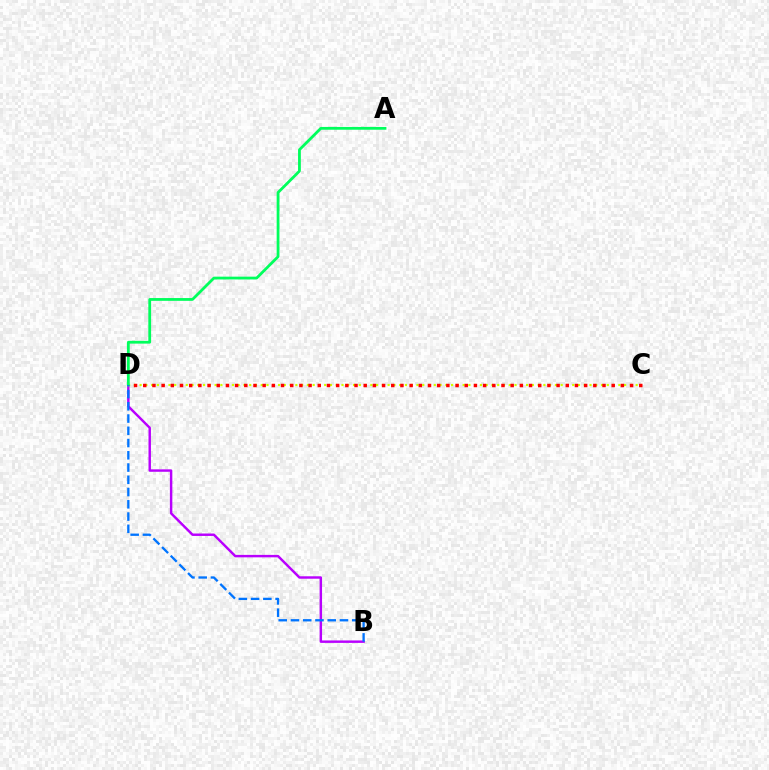{('B', 'D'): [{'color': '#b900ff', 'line_style': 'solid', 'thickness': 1.76}, {'color': '#0074ff', 'line_style': 'dashed', 'thickness': 1.66}], ('C', 'D'): [{'color': '#d1ff00', 'line_style': 'dotted', 'thickness': 1.57}, {'color': '#ff0000', 'line_style': 'dotted', 'thickness': 2.5}], ('A', 'D'): [{'color': '#00ff5c', 'line_style': 'solid', 'thickness': 2.0}]}